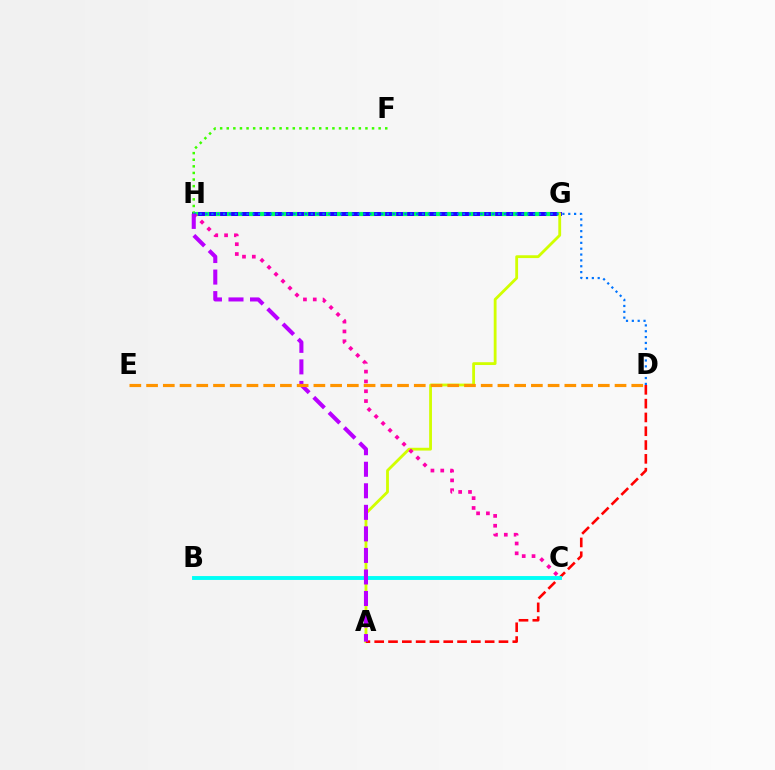{('G', 'H'): [{'color': '#2500ff', 'line_style': 'solid', 'thickness': 2.87}, {'color': '#00ff5c', 'line_style': 'dotted', 'thickness': 2.99}], ('F', 'H'): [{'color': '#3dff00', 'line_style': 'dotted', 'thickness': 1.79}], ('A', 'G'): [{'color': '#d1ff00', 'line_style': 'solid', 'thickness': 2.03}], ('A', 'D'): [{'color': '#ff0000', 'line_style': 'dashed', 'thickness': 1.88}], ('C', 'H'): [{'color': '#ff00ac', 'line_style': 'dotted', 'thickness': 2.67}], ('B', 'C'): [{'color': '#00fff6', 'line_style': 'solid', 'thickness': 2.8}], ('D', 'H'): [{'color': '#0074ff', 'line_style': 'dotted', 'thickness': 1.59}], ('A', 'H'): [{'color': '#b900ff', 'line_style': 'dashed', 'thickness': 2.93}], ('D', 'E'): [{'color': '#ff9400', 'line_style': 'dashed', 'thickness': 2.27}]}